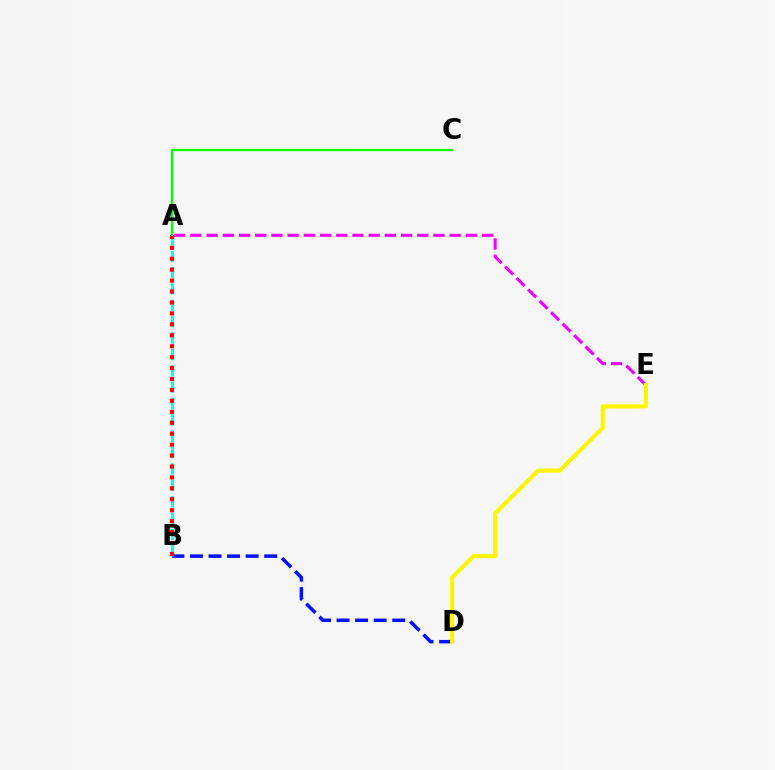{('B', 'D'): [{'color': '#0010ff', 'line_style': 'dashed', 'thickness': 2.52}], ('A', 'E'): [{'color': '#ee00ff', 'line_style': 'dashed', 'thickness': 2.2}], ('A', 'B'): [{'color': '#00fff6', 'line_style': 'dashed', 'thickness': 2.22}, {'color': '#ff0000', 'line_style': 'dotted', 'thickness': 2.97}], ('D', 'E'): [{'color': '#fcf500', 'line_style': 'solid', 'thickness': 2.91}], ('A', 'C'): [{'color': '#08ff00', 'line_style': 'solid', 'thickness': 1.63}]}